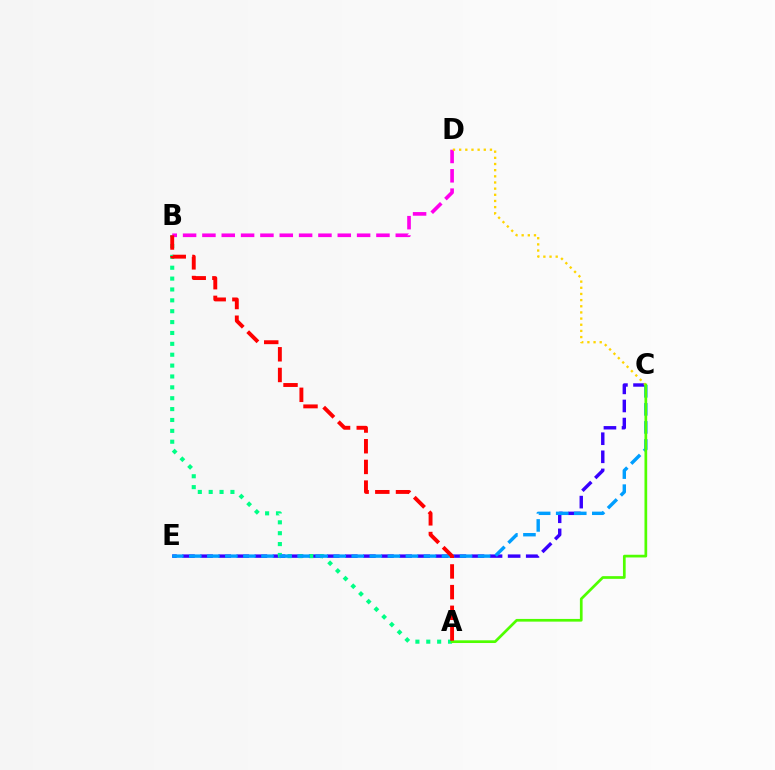{('C', 'E'): [{'color': '#3700ff', 'line_style': 'dashed', 'thickness': 2.46}, {'color': '#009eff', 'line_style': 'dashed', 'thickness': 2.45}], ('A', 'B'): [{'color': '#00ff86', 'line_style': 'dotted', 'thickness': 2.95}, {'color': '#ff0000', 'line_style': 'dashed', 'thickness': 2.81}], ('B', 'D'): [{'color': '#ff00ed', 'line_style': 'dashed', 'thickness': 2.63}], ('C', 'D'): [{'color': '#ffd500', 'line_style': 'dotted', 'thickness': 1.67}], ('A', 'C'): [{'color': '#4fff00', 'line_style': 'solid', 'thickness': 1.95}]}